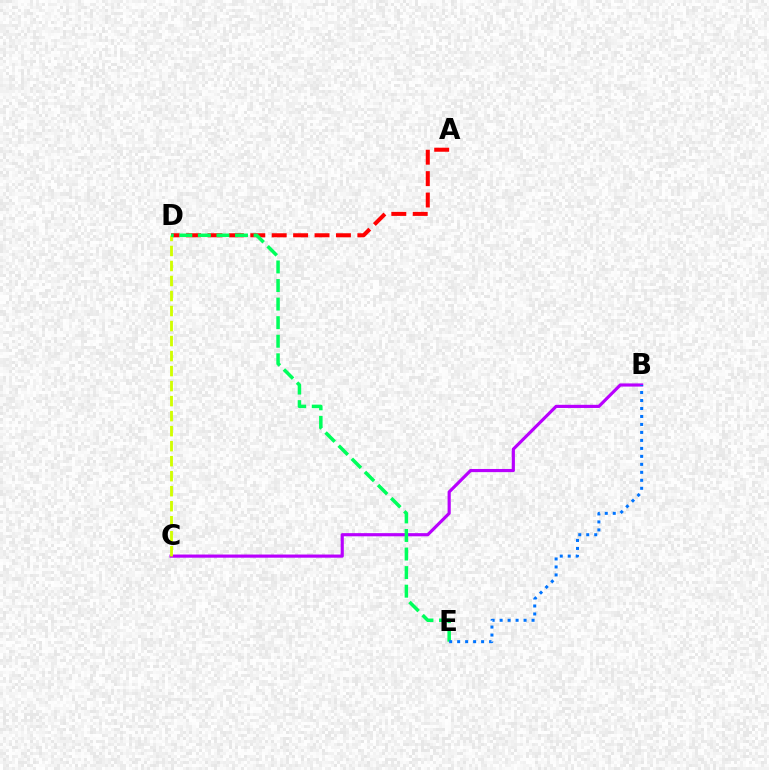{('A', 'D'): [{'color': '#ff0000', 'line_style': 'dashed', 'thickness': 2.91}], ('B', 'C'): [{'color': '#b900ff', 'line_style': 'solid', 'thickness': 2.28}], ('C', 'D'): [{'color': '#d1ff00', 'line_style': 'dashed', 'thickness': 2.04}], ('D', 'E'): [{'color': '#00ff5c', 'line_style': 'dashed', 'thickness': 2.52}], ('B', 'E'): [{'color': '#0074ff', 'line_style': 'dotted', 'thickness': 2.17}]}